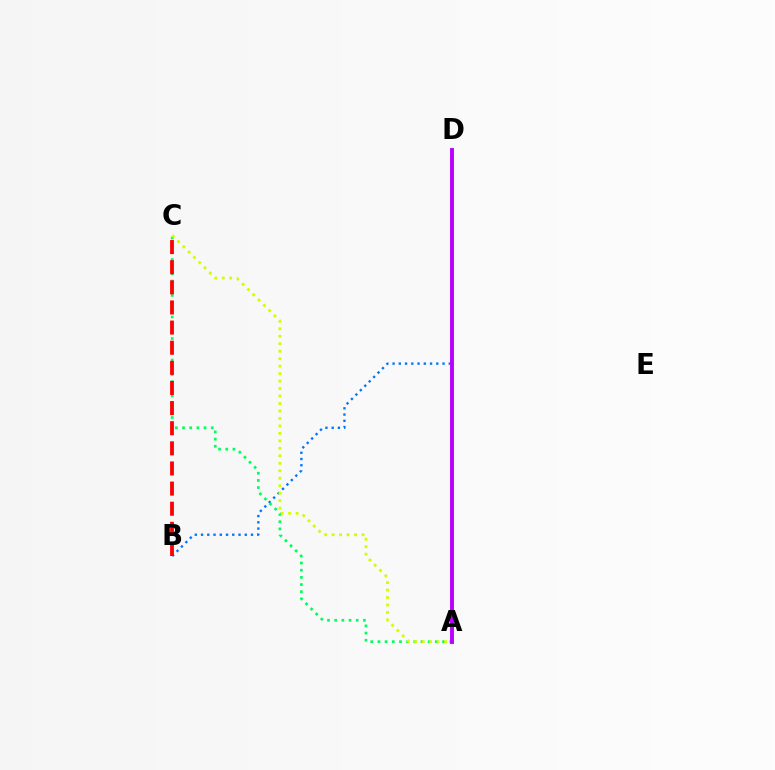{('B', 'D'): [{'color': '#0074ff', 'line_style': 'dotted', 'thickness': 1.7}], ('A', 'C'): [{'color': '#00ff5c', 'line_style': 'dotted', 'thickness': 1.95}, {'color': '#d1ff00', 'line_style': 'dotted', 'thickness': 2.03}], ('B', 'C'): [{'color': '#ff0000', 'line_style': 'dashed', 'thickness': 2.73}], ('A', 'D'): [{'color': '#b900ff', 'line_style': 'solid', 'thickness': 2.8}]}